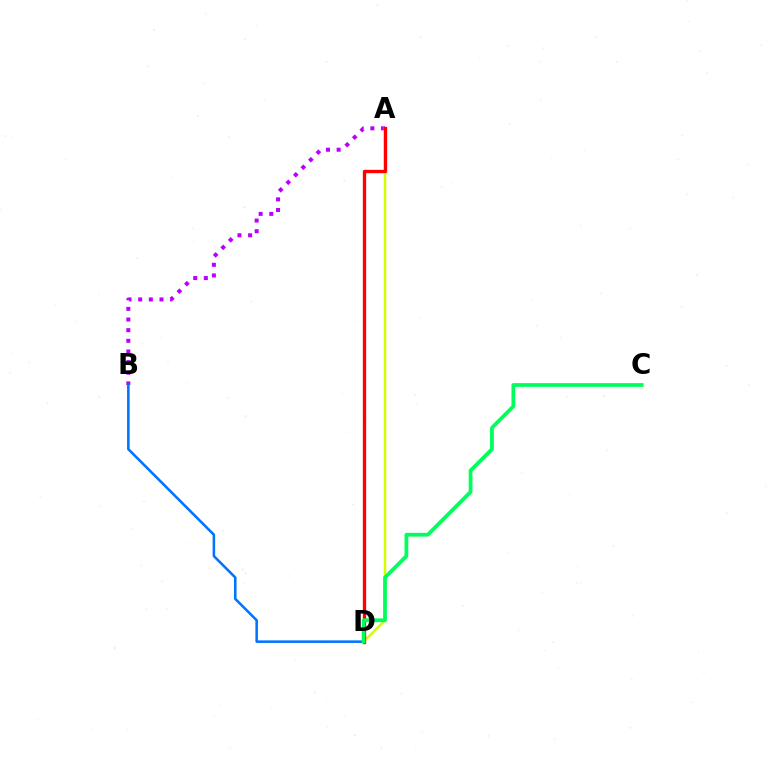{('A', 'B'): [{'color': '#b900ff', 'line_style': 'dotted', 'thickness': 2.89}], ('B', 'D'): [{'color': '#0074ff', 'line_style': 'solid', 'thickness': 1.83}], ('A', 'D'): [{'color': '#d1ff00', 'line_style': 'solid', 'thickness': 1.83}, {'color': '#ff0000', 'line_style': 'solid', 'thickness': 2.39}], ('C', 'D'): [{'color': '#00ff5c', 'line_style': 'solid', 'thickness': 2.71}]}